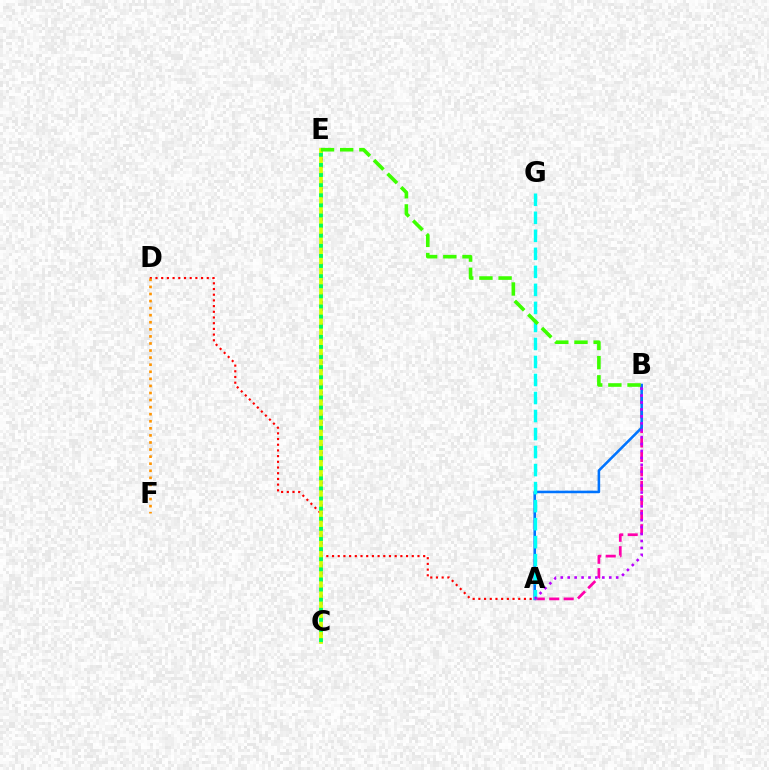{('A', 'D'): [{'color': '#ff0000', 'line_style': 'dotted', 'thickness': 1.55}], ('C', 'E'): [{'color': '#2500ff', 'line_style': 'dotted', 'thickness': 2.05}, {'color': '#d1ff00', 'line_style': 'solid', 'thickness': 2.68}, {'color': '#00ff5c', 'line_style': 'dotted', 'thickness': 2.75}], ('D', 'F'): [{'color': '#ff9400', 'line_style': 'dotted', 'thickness': 1.92}], ('A', 'B'): [{'color': '#ff00ac', 'line_style': 'dashed', 'thickness': 1.96}, {'color': '#0074ff', 'line_style': 'solid', 'thickness': 1.85}, {'color': '#b900ff', 'line_style': 'dotted', 'thickness': 1.88}], ('A', 'G'): [{'color': '#00fff6', 'line_style': 'dashed', 'thickness': 2.45}], ('B', 'E'): [{'color': '#3dff00', 'line_style': 'dashed', 'thickness': 2.6}]}